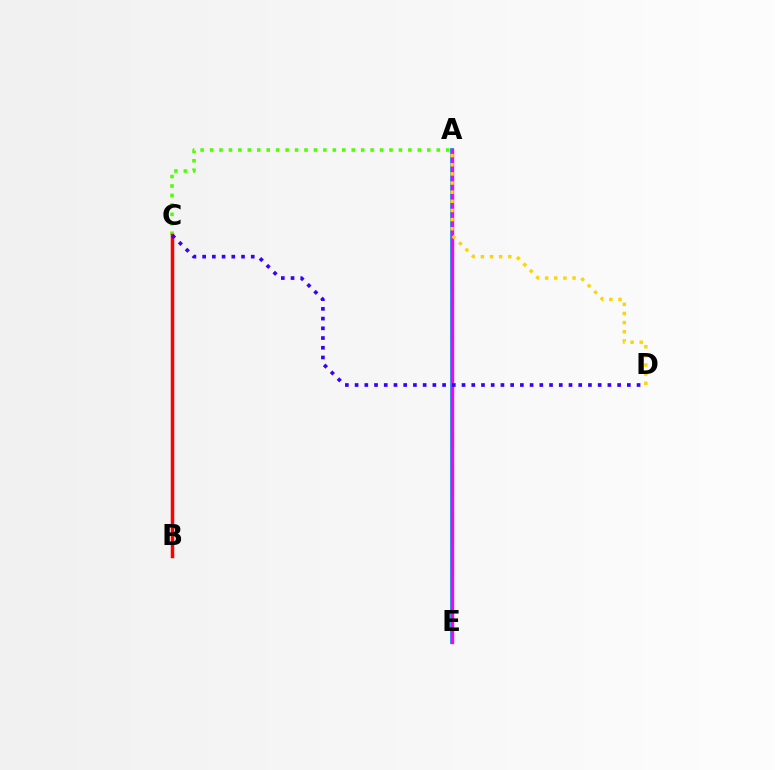{('A', 'E'): [{'color': '#009eff', 'line_style': 'solid', 'thickness': 2.76}, {'color': '#00ff86', 'line_style': 'dashed', 'thickness': 1.61}, {'color': '#ff00ed', 'line_style': 'solid', 'thickness': 2.42}], ('A', 'C'): [{'color': '#4fff00', 'line_style': 'dotted', 'thickness': 2.57}], ('B', 'C'): [{'color': '#ff0000', 'line_style': 'solid', 'thickness': 2.51}], ('A', 'D'): [{'color': '#ffd500', 'line_style': 'dotted', 'thickness': 2.48}], ('C', 'D'): [{'color': '#3700ff', 'line_style': 'dotted', 'thickness': 2.64}]}